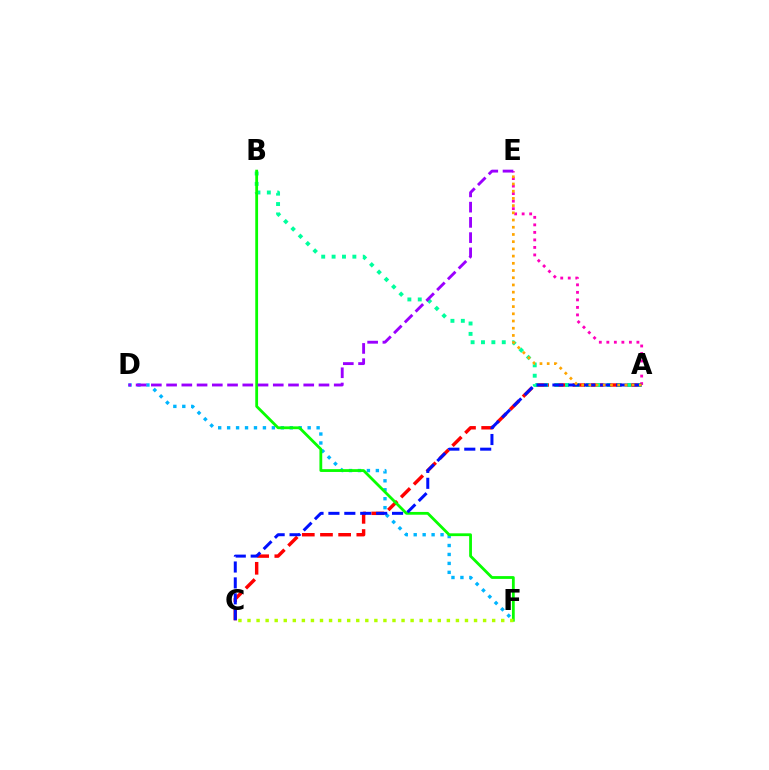{('A', 'C'): [{'color': '#ff0000', 'line_style': 'dashed', 'thickness': 2.47}, {'color': '#0010ff', 'line_style': 'dashed', 'thickness': 2.16}], ('D', 'F'): [{'color': '#00b5ff', 'line_style': 'dotted', 'thickness': 2.43}], ('A', 'B'): [{'color': '#00ff9d', 'line_style': 'dotted', 'thickness': 2.82}], ('B', 'F'): [{'color': '#08ff00', 'line_style': 'solid', 'thickness': 2.01}], ('A', 'E'): [{'color': '#ff00bd', 'line_style': 'dotted', 'thickness': 2.04}, {'color': '#ffa500', 'line_style': 'dotted', 'thickness': 1.96}], ('D', 'E'): [{'color': '#9b00ff', 'line_style': 'dashed', 'thickness': 2.07}], ('C', 'F'): [{'color': '#b3ff00', 'line_style': 'dotted', 'thickness': 2.46}]}